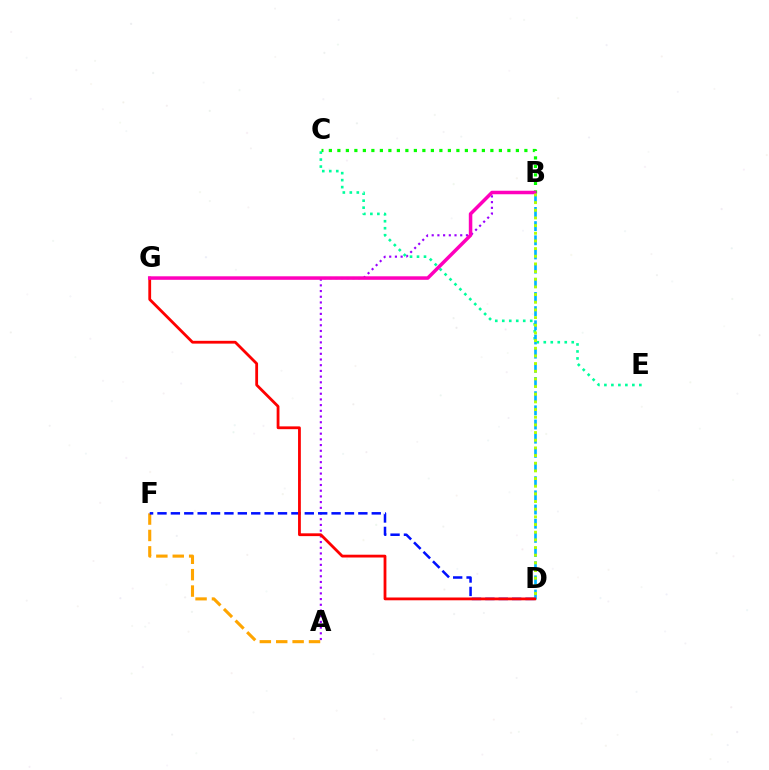{('A', 'F'): [{'color': '#ffa500', 'line_style': 'dashed', 'thickness': 2.23}], ('A', 'B'): [{'color': '#9b00ff', 'line_style': 'dotted', 'thickness': 1.55}], ('B', 'C'): [{'color': '#08ff00', 'line_style': 'dotted', 'thickness': 2.31}], ('D', 'F'): [{'color': '#0010ff', 'line_style': 'dashed', 'thickness': 1.82}], ('C', 'E'): [{'color': '#00ff9d', 'line_style': 'dotted', 'thickness': 1.9}], ('B', 'D'): [{'color': '#00b5ff', 'line_style': 'dashed', 'thickness': 1.93}, {'color': '#b3ff00', 'line_style': 'dotted', 'thickness': 2.08}], ('D', 'G'): [{'color': '#ff0000', 'line_style': 'solid', 'thickness': 2.01}], ('B', 'G'): [{'color': '#ff00bd', 'line_style': 'solid', 'thickness': 2.52}]}